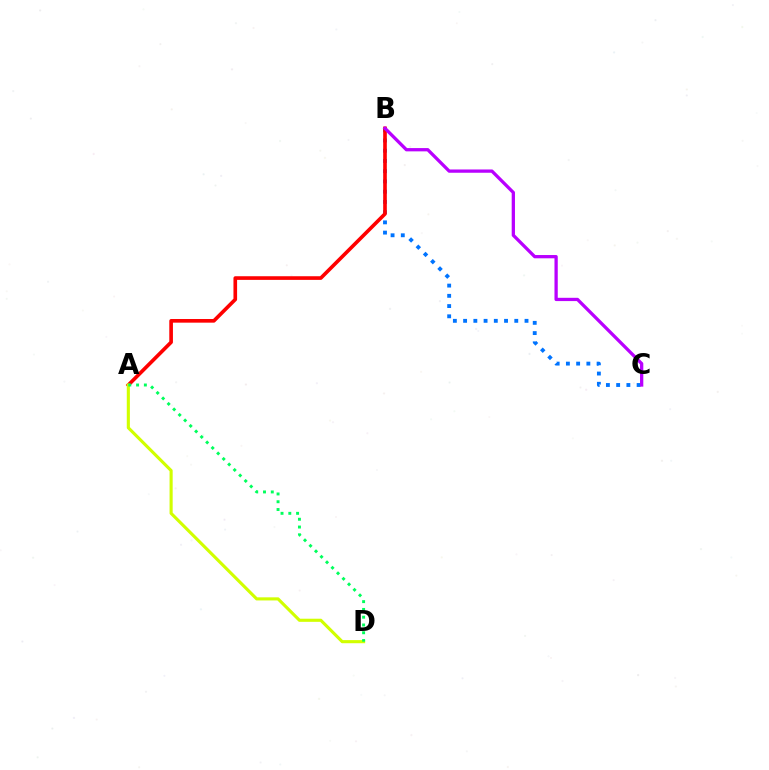{('B', 'C'): [{'color': '#0074ff', 'line_style': 'dotted', 'thickness': 2.78}, {'color': '#b900ff', 'line_style': 'solid', 'thickness': 2.36}], ('A', 'B'): [{'color': '#ff0000', 'line_style': 'solid', 'thickness': 2.62}], ('A', 'D'): [{'color': '#d1ff00', 'line_style': 'solid', 'thickness': 2.24}, {'color': '#00ff5c', 'line_style': 'dotted', 'thickness': 2.11}]}